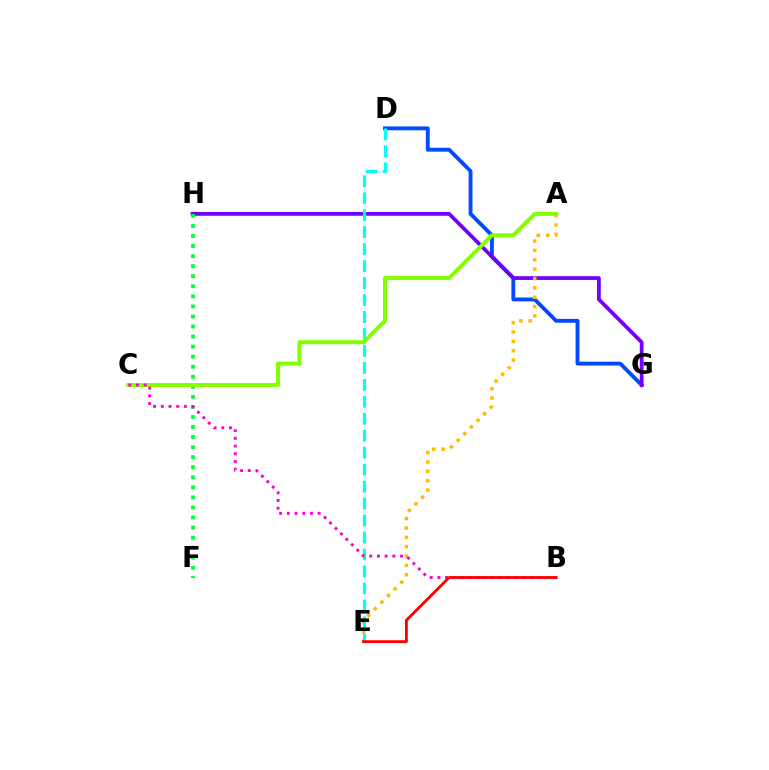{('D', 'G'): [{'color': '#004bff', 'line_style': 'solid', 'thickness': 2.78}], ('G', 'H'): [{'color': '#7200ff', 'line_style': 'solid', 'thickness': 2.71}], ('A', 'E'): [{'color': '#ffbd00', 'line_style': 'dotted', 'thickness': 2.54}], ('F', 'H'): [{'color': '#00ff39', 'line_style': 'dotted', 'thickness': 2.73}], ('D', 'E'): [{'color': '#00fff6', 'line_style': 'dashed', 'thickness': 2.3}], ('A', 'C'): [{'color': '#84ff00', 'line_style': 'solid', 'thickness': 2.86}], ('B', 'C'): [{'color': '#ff00cf', 'line_style': 'dotted', 'thickness': 2.09}], ('B', 'E'): [{'color': '#ff0000', 'line_style': 'solid', 'thickness': 2.05}]}